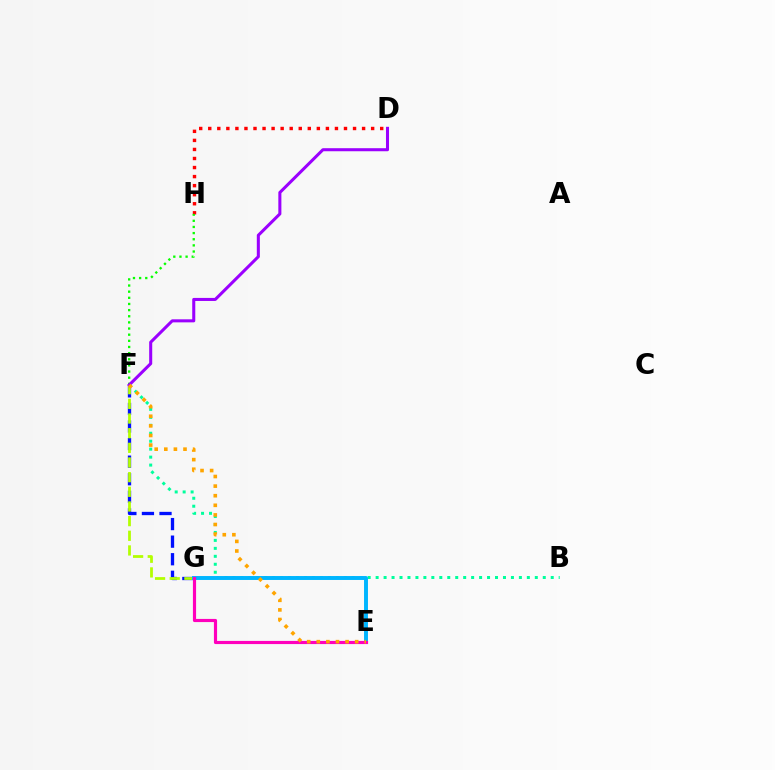{('B', 'F'): [{'color': '#00ff9d', 'line_style': 'dotted', 'thickness': 2.16}], ('F', 'G'): [{'color': '#0010ff', 'line_style': 'dashed', 'thickness': 2.39}, {'color': '#b3ff00', 'line_style': 'dashed', 'thickness': 1.99}], ('D', 'H'): [{'color': '#ff0000', 'line_style': 'dotted', 'thickness': 2.46}], ('E', 'G'): [{'color': '#00b5ff', 'line_style': 'solid', 'thickness': 2.83}, {'color': '#ff00bd', 'line_style': 'solid', 'thickness': 2.27}], ('F', 'H'): [{'color': '#08ff00', 'line_style': 'dotted', 'thickness': 1.67}], ('D', 'F'): [{'color': '#9b00ff', 'line_style': 'solid', 'thickness': 2.19}], ('E', 'F'): [{'color': '#ffa500', 'line_style': 'dotted', 'thickness': 2.61}]}